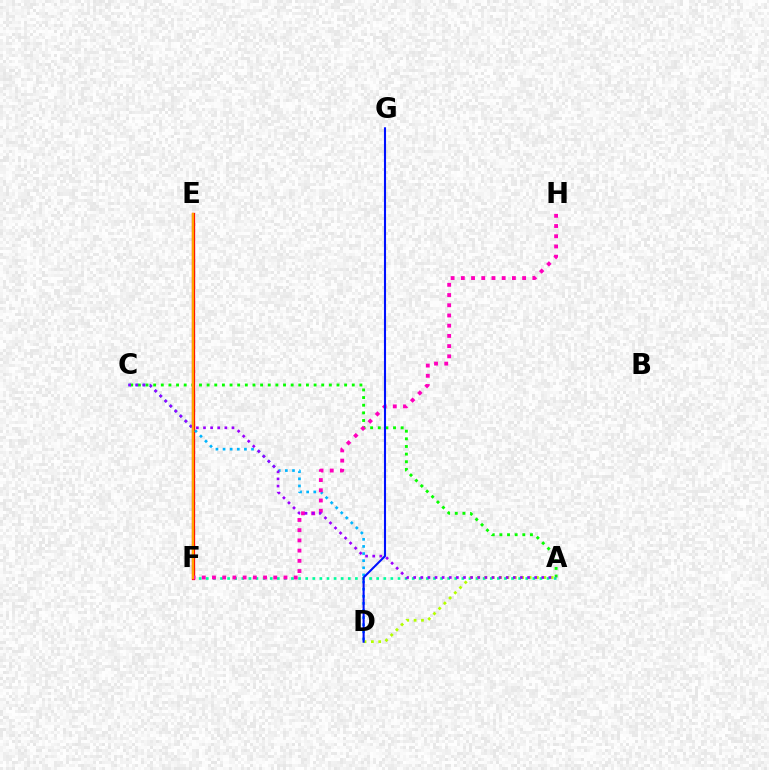{('A', 'C'): [{'color': '#08ff00', 'line_style': 'dotted', 'thickness': 2.08}, {'color': '#9b00ff', 'line_style': 'dotted', 'thickness': 1.93}], ('A', 'F'): [{'color': '#00ff9d', 'line_style': 'dotted', 'thickness': 1.93}], ('E', 'F'): [{'color': '#ff0000', 'line_style': 'solid', 'thickness': 2.36}, {'color': '#ffa500', 'line_style': 'solid', 'thickness': 1.65}], ('C', 'D'): [{'color': '#00b5ff', 'line_style': 'dotted', 'thickness': 1.93}], ('F', 'H'): [{'color': '#ff00bd', 'line_style': 'dotted', 'thickness': 2.78}], ('A', 'D'): [{'color': '#b3ff00', 'line_style': 'dotted', 'thickness': 2.0}], ('D', 'G'): [{'color': '#0010ff', 'line_style': 'solid', 'thickness': 1.51}]}